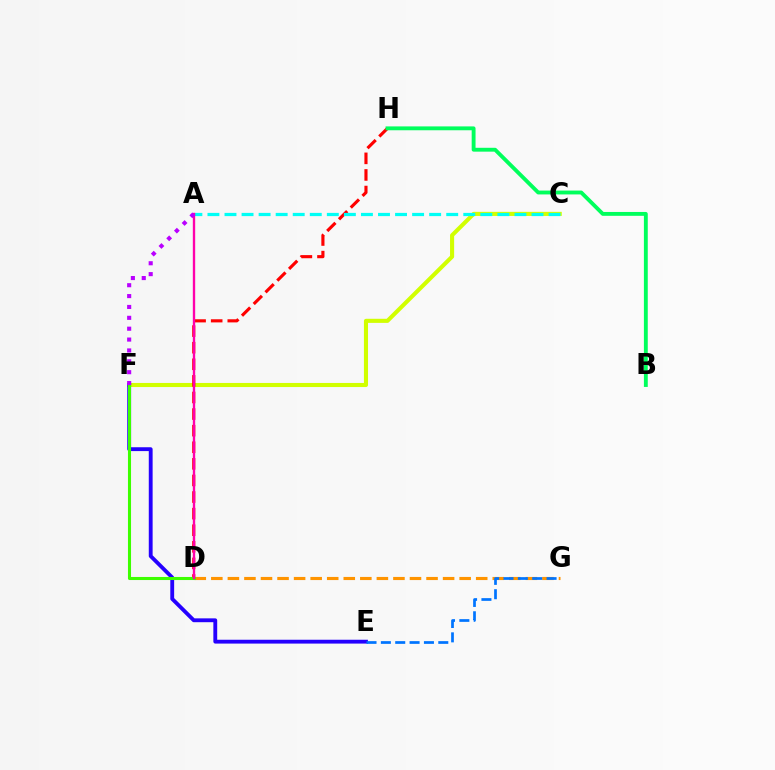{('C', 'F'): [{'color': '#d1ff00', 'line_style': 'solid', 'thickness': 2.94}], ('D', 'G'): [{'color': '#ff9400', 'line_style': 'dashed', 'thickness': 2.25}], ('D', 'H'): [{'color': '#ff0000', 'line_style': 'dashed', 'thickness': 2.25}], ('E', 'F'): [{'color': '#2500ff', 'line_style': 'solid', 'thickness': 2.77}], ('D', 'F'): [{'color': '#3dff00', 'line_style': 'solid', 'thickness': 2.21}], ('E', 'G'): [{'color': '#0074ff', 'line_style': 'dashed', 'thickness': 1.95}], ('A', 'C'): [{'color': '#00fff6', 'line_style': 'dashed', 'thickness': 2.32}], ('A', 'D'): [{'color': '#ff00ac', 'line_style': 'solid', 'thickness': 1.7}], ('A', 'F'): [{'color': '#b900ff', 'line_style': 'dotted', 'thickness': 2.95}], ('B', 'H'): [{'color': '#00ff5c', 'line_style': 'solid', 'thickness': 2.78}]}